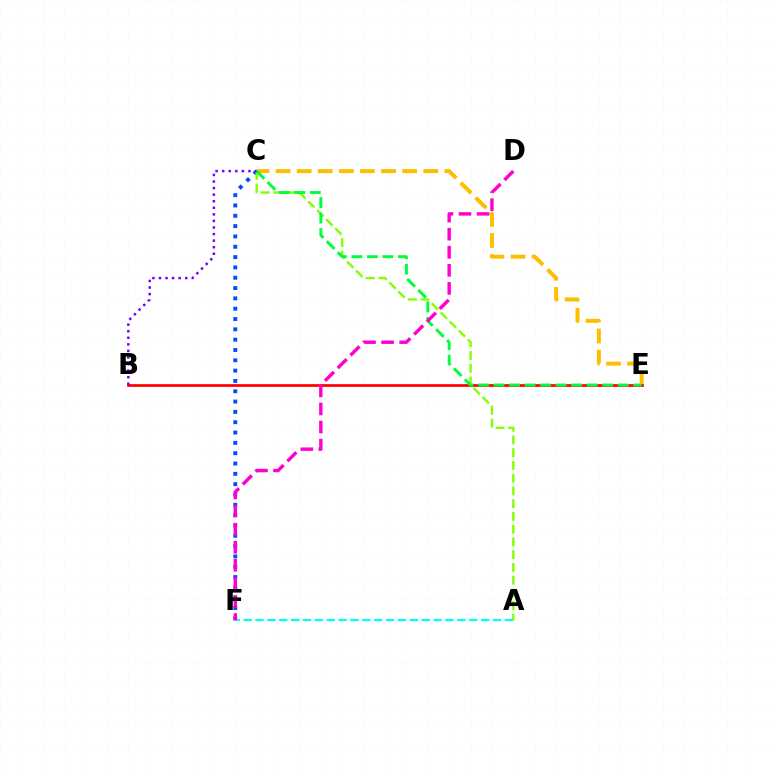{('C', 'F'): [{'color': '#004bff', 'line_style': 'dotted', 'thickness': 2.8}], ('C', 'E'): [{'color': '#ffbd00', 'line_style': 'dashed', 'thickness': 2.87}, {'color': '#00ff39', 'line_style': 'dashed', 'thickness': 2.11}], ('A', 'C'): [{'color': '#84ff00', 'line_style': 'dashed', 'thickness': 1.73}], ('A', 'F'): [{'color': '#00fff6', 'line_style': 'dashed', 'thickness': 1.61}], ('B', 'E'): [{'color': '#ff0000', 'line_style': 'solid', 'thickness': 1.95}], ('D', 'F'): [{'color': '#ff00cf', 'line_style': 'dashed', 'thickness': 2.45}], ('B', 'C'): [{'color': '#7200ff', 'line_style': 'dotted', 'thickness': 1.78}]}